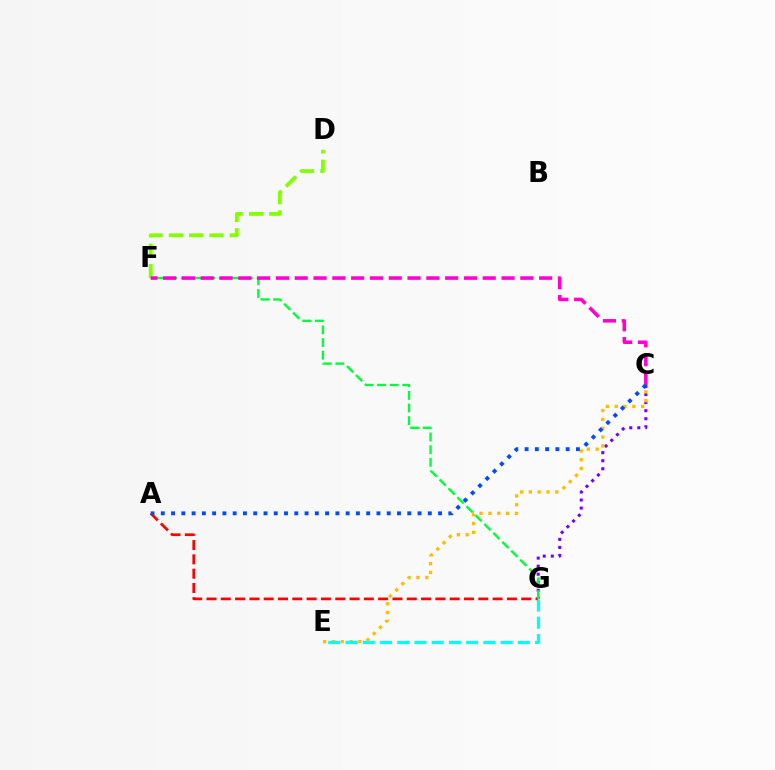{('C', 'G'): [{'color': '#7200ff', 'line_style': 'dotted', 'thickness': 2.19}], ('A', 'G'): [{'color': '#ff0000', 'line_style': 'dashed', 'thickness': 1.94}], ('F', 'G'): [{'color': '#00ff39', 'line_style': 'dashed', 'thickness': 1.72}], ('C', 'E'): [{'color': '#ffbd00', 'line_style': 'dotted', 'thickness': 2.4}], ('E', 'G'): [{'color': '#00fff6', 'line_style': 'dashed', 'thickness': 2.34}], ('D', 'F'): [{'color': '#84ff00', 'line_style': 'dashed', 'thickness': 2.76}], ('C', 'F'): [{'color': '#ff00cf', 'line_style': 'dashed', 'thickness': 2.55}], ('A', 'C'): [{'color': '#004bff', 'line_style': 'dotted', 'thickness': 2.79}]}